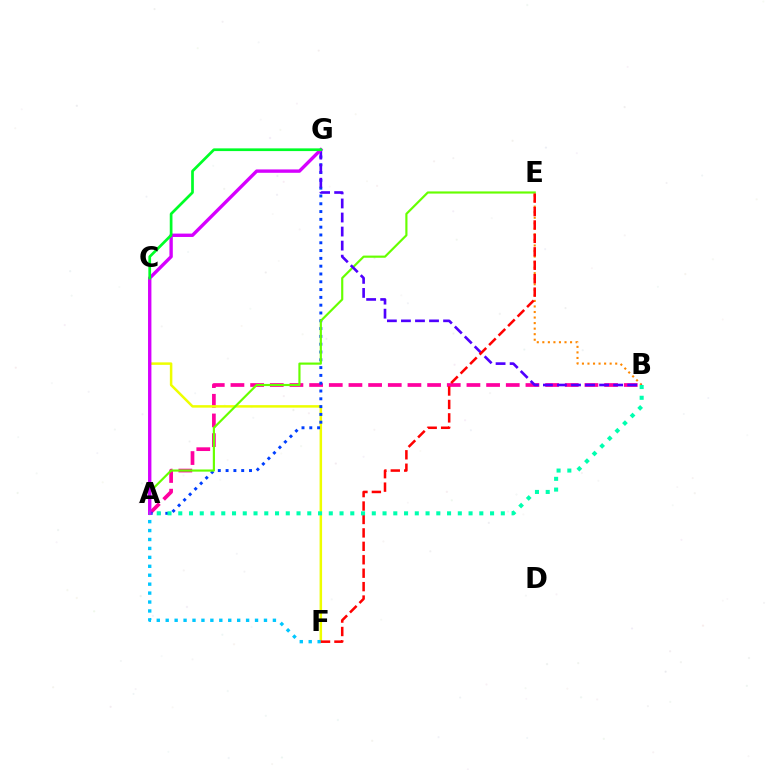{('A', 'B'): [{'color': '#ff00a0', 'line_style': 'dashed', 'thickness': 2.67}, {'color': '#00ffaf', 'line_style': 'dotted', 'thickness': 2.92}], ('C', 'F'): [{'color': '#eeff00', 'line_style': 'solid', 'thickness': 1.8}], ('A', 'G'): [{'color': '#003fff', 'line_style': 'dotted', 'thickness': 2.12}, {'color': '#d600ff', 'line_style': 'solid', 'thickness': 2.43}], ('A', 'F'): [{'color': '#00c7ff', 'line_style': 'dotted', 'thickness': 2.43}], ('B', 'E'): [{'color': '#ff8800', 'line_style': 'dotted', 'thickness': 1.51}], ('A', 'E'): [{'color': '#66ff00', 'line_style': 'solid', 'thickness': 1.56}], ('B', 'G'): [{'color': '#4f00ff', 'line_style': 'dashed', 'thickness': 1.91}], ('C', 'G'): [{'color': '#00ff27', 'line_style': 'solid', 'thickness': 1.96}], ('E', 'F'): [{'color': '#ff0000', 'line_style': 'dashed', 'thickness': 1.82}]}